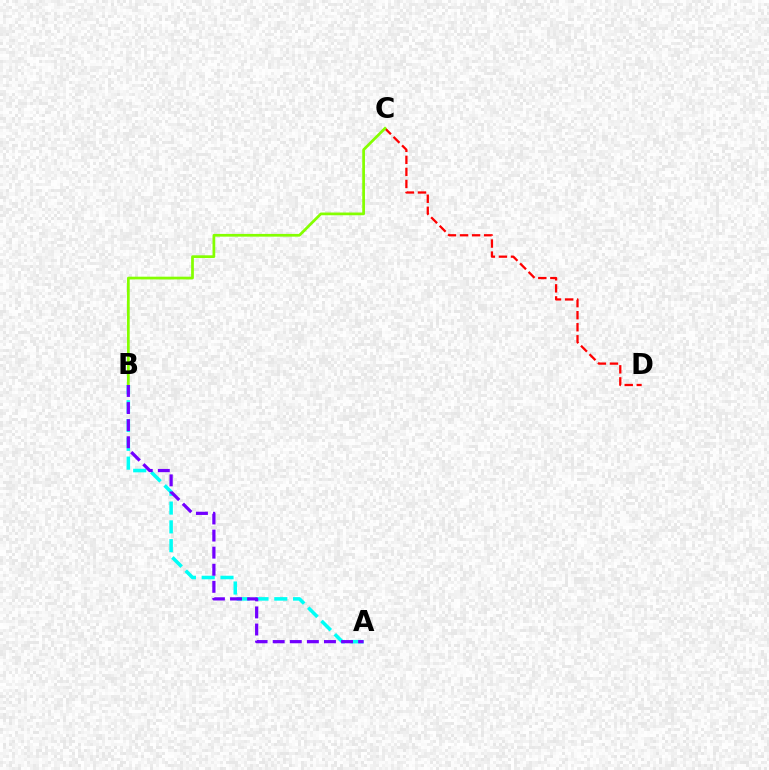{('C', 'D'): [{'color': '#ff0000', 'line_style': 'dashed', 'thickness': 1.64}], ('A', 'B'): [{'color': '#00fff6', 'line_style': 'dashed', 'thickness': 2.55}, {'color': '#7200ff', 'line_style': 'dashed', 'thickness': 2.32}], ('B', 'C'): [{'color': '#84ff00', 'line_style': 'solid', 'thickness': 1.96}]}